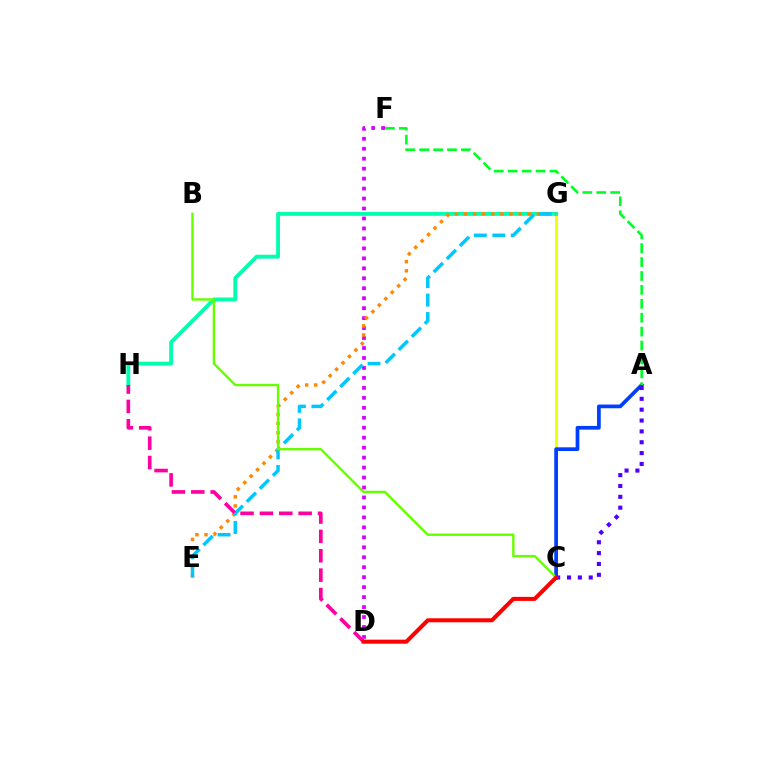{('C', 'G'): [{'color': '#eeff00', 'line_style': 'solid', 'thickness': 2.04}], ('G', 'H'): [{'color': '#00ffaf', 'line_style': 'solid', 'thickness': 2.79}], ('D', 'F'): [{'color': '#d600ff', 'line_style': 'dotted', 'thickness': 2.71}], ('E', 'G'): [{'color': '#ff8800', 'line_style': 'dotted', 'thickness': 2.47}, {'color': '#00c7ff', 'line_style': 'dashed', 'thickness': 2.51}], ('A', 'C'): [{'color': '#003fff', 'line_style': 'solid', 'thickness': 2.68}, {'color': '#4f00ff', 'line_style': 'dotted', 'thickness': 2.95}], ('A', 'F'): [{'color': '#00ff27', 'line_style': 'dashed', 'thickness': 1.89}], ('B', 'C'): [{'color': '#66ff00', 'line_style': 'solid', 'thickness': 1.73}], ('D', 'H'): [{'color': '#ff00a0', 'line_style': 'dashed', 'thickness': 2.63}], ('C', 'D'): [{'color': '#ff0000', 'line_style': 'solid', 'thickness': 2.91}]}